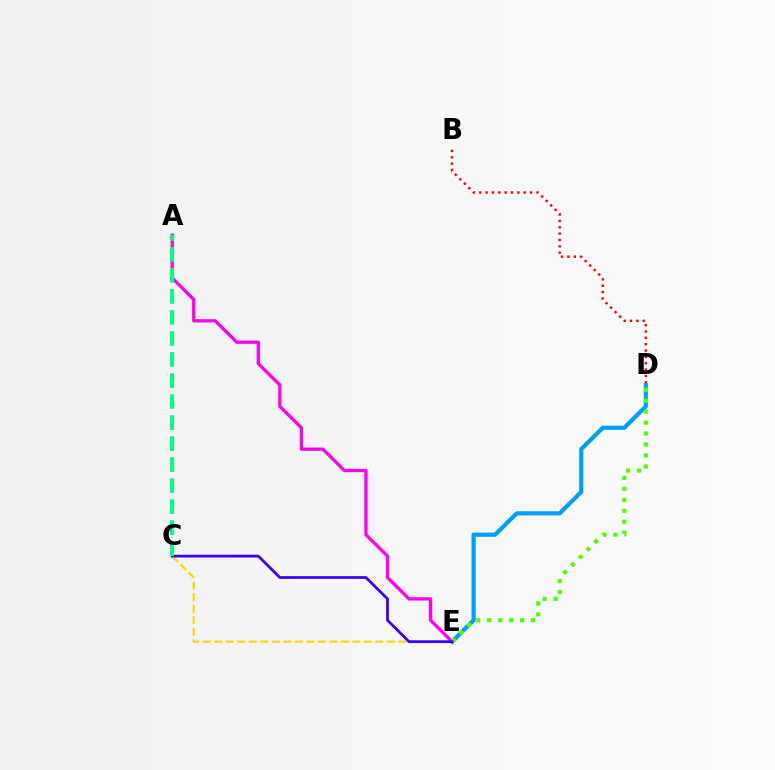{('C', 'E'): [{'color': '#ffd500', 'line_style': 'dashed', 'thickness': 1.56}, {'color': '#3700ff', 'line_style': 'solid', 'thickness': 1.98}], ('B', 'D'): [{'color': '#ff0000', 'line_style': 'dotted', 'thickness': 1.73}], ('D', 'E'): [{'color': '#009eff', 'line_style': 'solid', 'thickness': 3.0}, {'color': '#4fff00', 'line_style': 'dotted', 'thickness': 2.98}], ('A', 'E'): [{'color': '#ff00ed', 'line_style': 'solid', 'thickness': 2.37}], ('A', 'C'): [{'color': '#00ff86', 'line_style': 'dashed', 'thickness': 2.86}]}